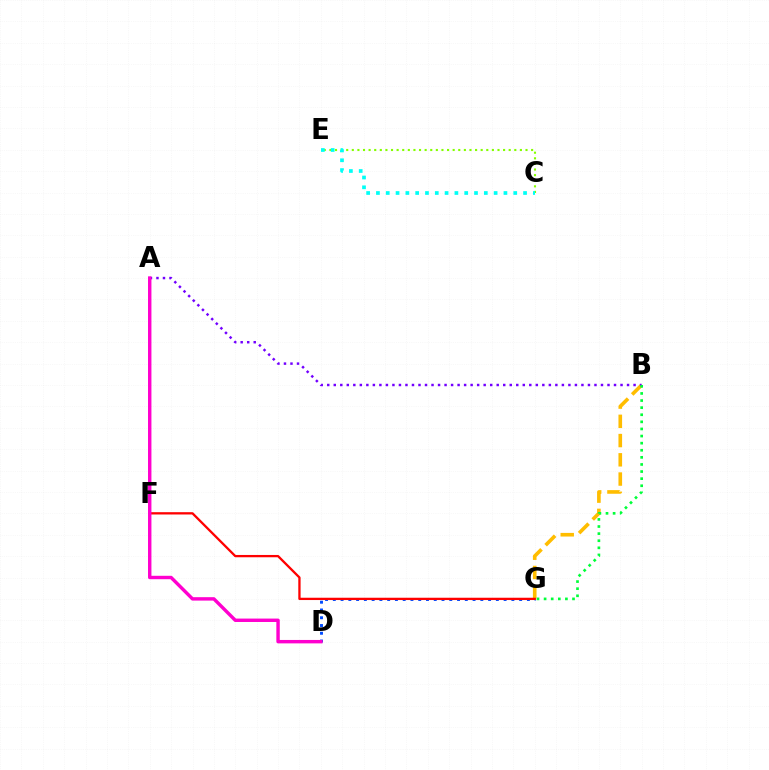{('C', 'E'): [{'color': '#84ff00', 'line_style': 'dotted', 'thickness': 1.52}, {'color': '#00fff6', 'line_style': 'dotted', 'thickness': 2.66}], ('B', 'G'): [{'color': '#ffbd00', 'line_style': 'dashed', 'thickness': 2.61}, {'color': '#00ff39', 'line_style': 'dotted', 'thickness': 1.93}], ('D', 'G'): [{'color': '#004bff', 'line_style': 'dotted', 'thickness': 2.11}], ('A', 'B'): [{'color': '#7200ff', 'line_style': 'dotted', 'thickness': 1.77}], ('F', 'G'): [{'color': '#ff0000', 'line_style': 'solid', 'thickness': 1.66}], ('A', 'D'): [{'color': '#ff00cf', 'line_style': 'solid', 'thickness': 2.46}]}